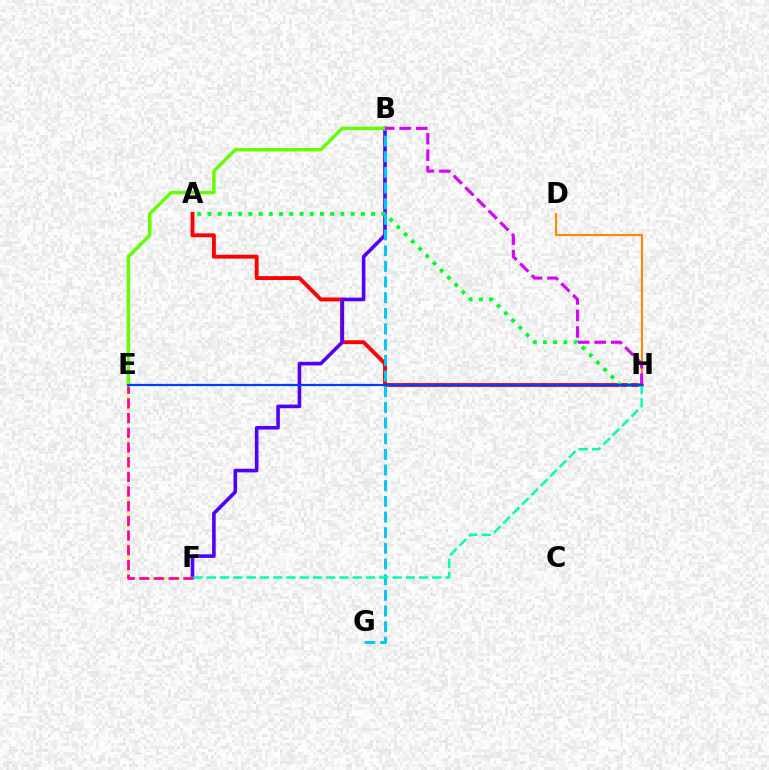{('A', 'H'): [{'color': '#ff0000', 'line_style': 'solid', 'thickness': 2.79}, {'color': '#00ff27', 'line_style': 'dotted', 'thickness': 2.78}], ('B', 'F'): [{'color': '#4f00ff', 'line_style': 'solid', 'thickness': 2.6}], ('E', 'F'): [{'color': '#eeff00', 'line_style': 'dotted', 'thickness': 1.75}, {'color': '#ff00a0', 'line_style': 'dashed', 'thickness': 1.99}], ('B', 'G'): [{'color': '#00c7ff', 'line_style': 'dashed', 'thickness': 2.13}], ('D', 'H'): [{'color': '#ff8800', 'line_style': 'solid', 'thickness': 1.51}], ('F', 'H'): [{'color': '#00ffaf', 'line_style': 'dashed', 'thickness': 1.8}], ('B', 'E'): [{'color': '#66ff00', 'line_style': 'solid', 'thickness': 2.5}], ('B', 'H'): [{'color': '#d600ff', 'line_style': 'dashed', 'thickness': 2.24}], ('E', 'H'): [{'color': '#003fff', 'line_style': 'solid', 'thickness': 1.59}]}